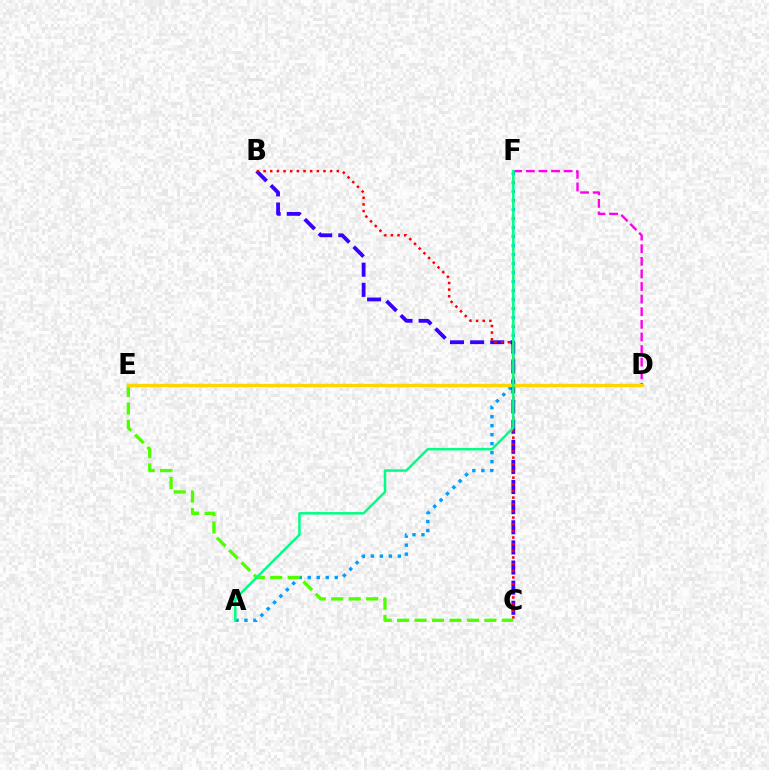{('D', 'F'): [{'color': '#ff00ed', 'line_style': 'dashed', 'thickness': 1.71}], ('A', 'F'): [{'color': '#009eff', 'line_style': 'dotted', 'thickness': 2.44}, {'color': '#00ff86', 'line_style': 'solid', 'thickness': 1.8}], ('B', 'C'): [{'color': '#3700ff', 'line_style': 'dashed', 'thickness': 2.73}, {'color': '#ff0000', 'line_style': 'dotted', 'thickness': 1.81}], ('C', 'E'): [{'color': '#4fff00', 'line_style': 'dashed', 'thickness': 2.37}], ('D', 'E'): [{'color': '#ffd500', 'line_style': 'solid', 'thickness': 2.46}]}